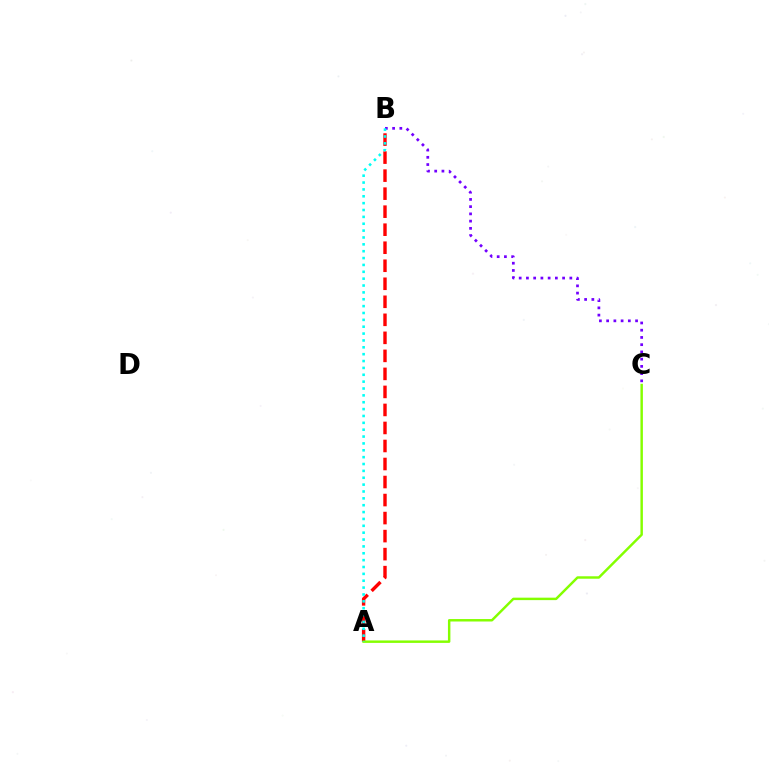{('A', 'B'): [{'color': '#ff0000', 'line_style': 'dashed', 'thickness': 2.45}, {'color': '#00fff6', 'line_style': 'dotted', 'thickness': 1.87}], ('B', 'C'): [{'color': '#7200ff', 'line_style': 'dotted', 'thickness': 1.97}], ('A', 'C'): [{'color': '#84ff00', 'line_style': 'solid', 'thickness': 1.77}]}